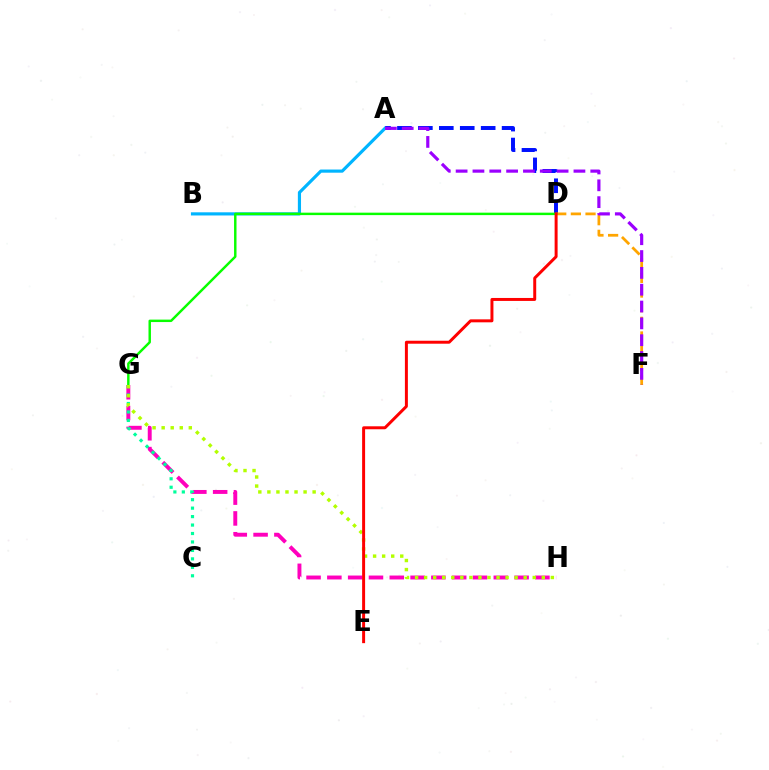{('A', 'D'): [{'color': '#0010ff', 'line_style': 'dashed', 'thickness': 2.84}], ('A', 'B'): [{'color': '#00b5ff', 'line_style': 'solid', 'thickness': 2.27}], ('G', 'H'): [{'color': '#ff00bd', 'line_style': 'dashed', 'thickness': 2.83}, {'color': '#b3ff00', 'line_style': 'dotted', 'thickness': 2.46}], ('D', 'F'): [{'color': '#ffa500', 'line_style': 'dashed', 'thickness': 1.99}], ('A', 'F'): [{'color': '#9b00ff', 'line_style': 'dashed', 'thickness': 2.29}], ('D', 'G'): [{'color': '#08ff00', 'line_style': 'solid', 'thickness': 1.76}], ('C', 'G'): [{'color': '#00ff9d', 'line_style': 'dotted', 'thickness': 2.3}], ('D', 'E'): [{'color': '#ff0000', 'line_style': 'solid', 'thickness': 2.14}]}